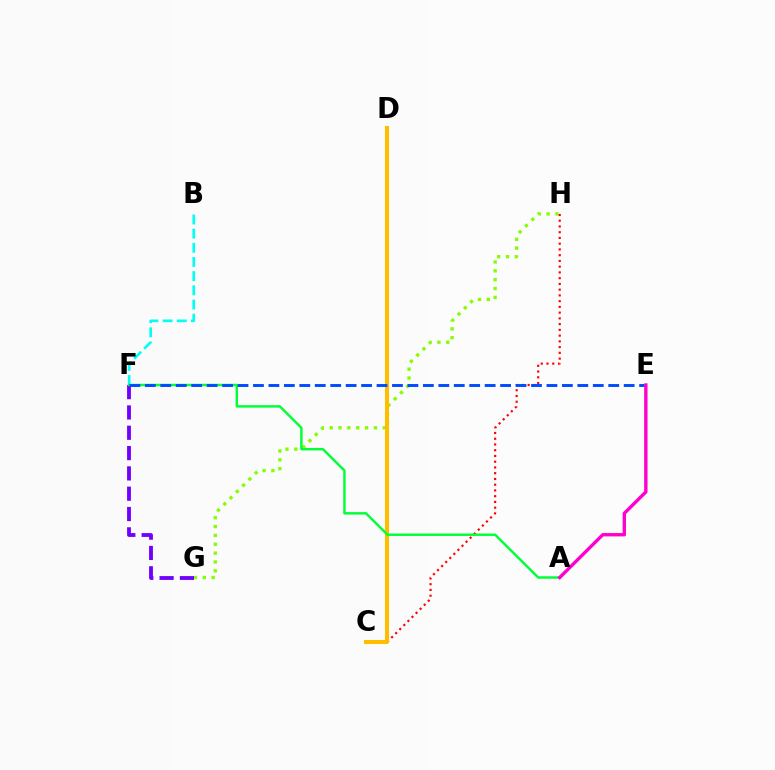{('G', 'H'): [{'color': '#84ff00', 'line_style': 'dotted', 'thickness': 2.4}], ('C', 'H'): [{'color': '#ff0000', 'line_style': 'dotted', 'thickness': 1.56}], ('B', 'F'): [{'color': '#00fff6', 'line_style': 'dashed', 'thickness': 1.93}], ('C', 'D'): [{'color': '#ffbd00', 'line_style': 'solid', 'thickness': 2.93}], ('F', 'G'): [{'color': '#7200ff', 'line_style': 'dashed', 'thickness': 2.76}], ('A', 'F'): [{'color': '#00ff39', 'line_style': 'solid', 'thickness': 1.76}], ('E', 'F'): [{'color': '#004bff', 'line_style': 'dashed', 'thickness': 2.1}], ('A', 'E'): [{'color': '#ff00cf', 'line_style': 'solid', 'thickness': 2.43}]}